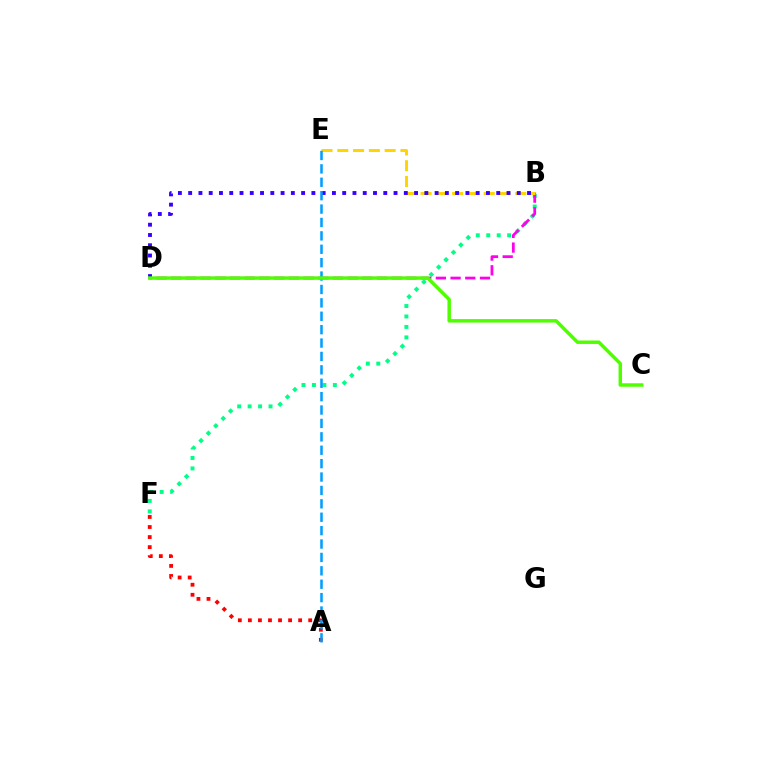{('B', 'F'): [{'color': '#00ff86', 'line_style': 'dotted', 'thickness': 2.84}], ('A', 'F'): [{'color': '#ff0000', 'line_style': 'dotted', 'thickness': 2.73}], ('B', 'D'): [{'color': '#ff00ed', 'line_style': 'dashed', 'thickness': 2.0}, {'color': '#3700ff', 'line_style': 'dotted', 'thickness': 2.79}], ('B', 'E'): [{'color': '#ffd500', 'line_style': 'dashed', 'thickness': 2.14}], ('A', 'E'): [{'color': '#009eff', 'line_style': 'dashed', 'thickness': 1.82}], ('C', 'D'): [{'color': '#4fff00', 'line_style': 'solid', 'thickness': 2.5}]}